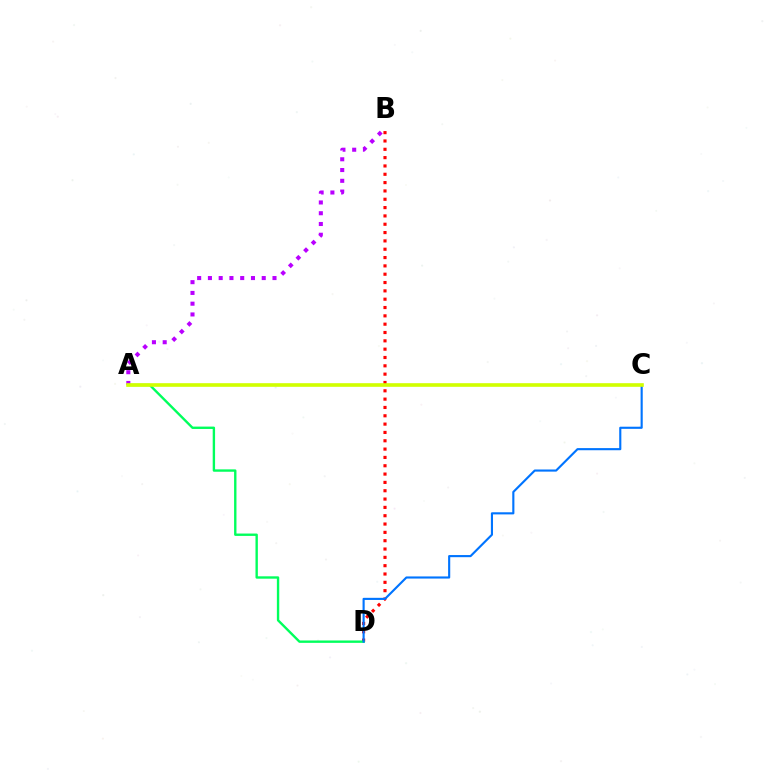{('A', 'B'): [{'color': '#b900ff', 'line_style': 'dotted', 'thickness': 2.92}], ('B', 'D'): [{'color': '#ff0000', 'line_style': 'dotted', 'thickness': 2.26}], ('A', 'D'): [{'color': '#00ff5c', 'line_style': 'solid', 'thickness': 1.71}], ('C', 'D'): [{'color': '#0074ff', 'line_style': 'solid', 'thickness': 1.53}], ('A', 'C'): [{'color': '#d1ff00', 'line_style': 'solid', 'thickness': 2.61}]}